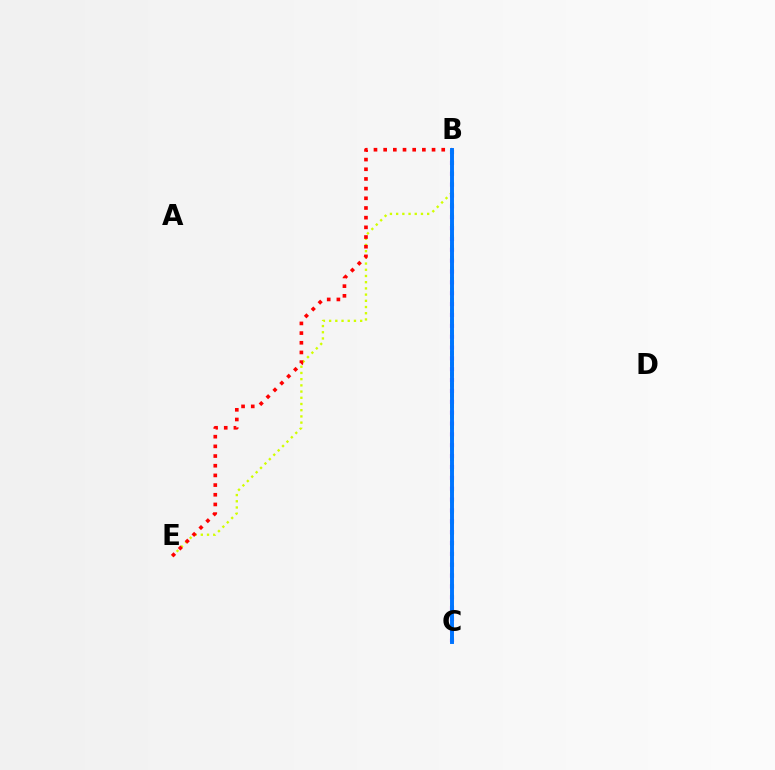{('B', 'C'): [{'color': '#b900ff', 'line_style': 'dotted', 'thickness': 2.95}, {'color': '#00ff5c', 'line_style': 'dotted', 'thickness': 2.88}, {'color': '#0074ff', 'line_style': 'solid', 'thickness': 2.83}], ('B', 'E'): [{'color': '#d1ff00', 'line_style': 'dotted', 'thickness': 1.69}, {'color': '#ff0000', 'line_style': 'dotted', 'thickness': 2.63}]}